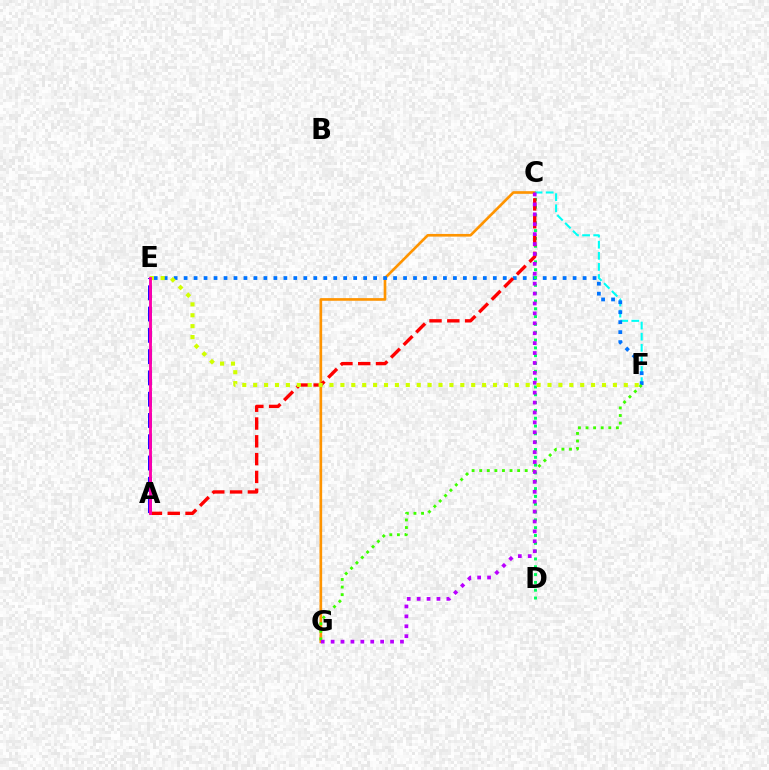{('C', 'G'): [{'color': '#ff9400', 'line_style': 'solid', 'thickness': 1.91}, {'color': '#b900ff', 'line_style': 'dotted', 'thickness': 2.69}], ('C', 'F'): [{'color': '#00fff6', 'line_style': 'dashed', 'thickness': 1.51}], ('E', 'F'): [{'color': '#0074ff', 'line_style': 'dotted', 'thickness': 2.71}, {'color': '#d1ff00', 'line_style': 'dotted', 'thickness': 2.96}], ('C', 'D'): [{'color': '#00ff5c', 'line_style': 'dotted', 'thickness': 2.12}], ('A', 'C'): [{'color': '#ff0000', 'line_style': 'dashed', 'thickness': 2.42}], ('F', 'G'): [{'color': '#3dff00', 'line_style': 'dotted', 'thickness': 2.06}], ('A', 'E'): [{'color': '#2500ff', 'line_style': 'dashed', 'thickness': 2.89}, {'color': '#ff00ac', 'line_style': 'solid', 'thickness': 2.07}]}